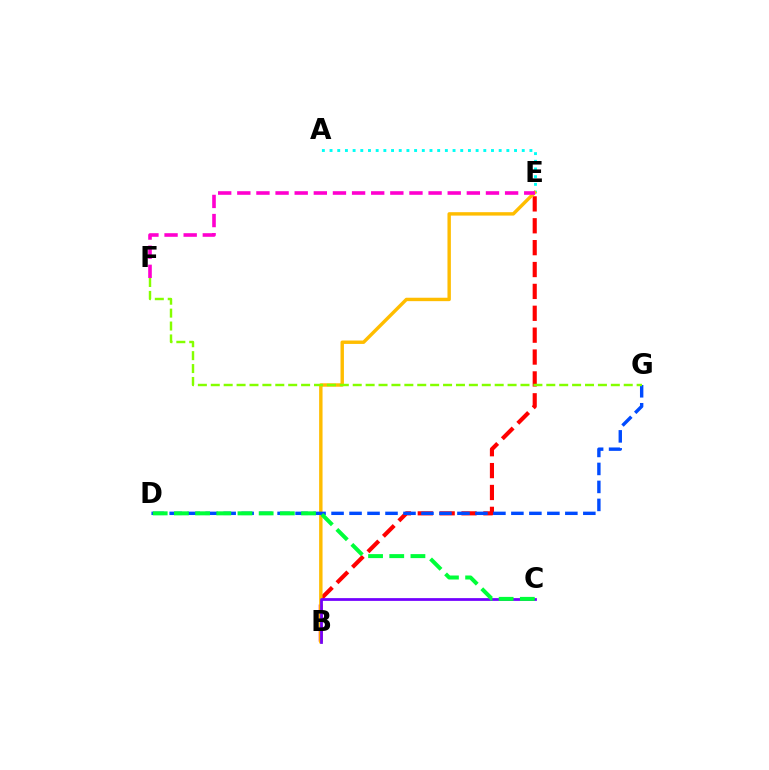{('A', 'E'): [{'color': '#00fff6', 'line_style': 'dotted', 'thickness': 2.09}], ('B', 'E'): [{'color': '#ff0000', 'line_style': 'dashed', 'thickness': 2.97}, {'color': '#ffbd00', 'line_style': 'solid', 'thickness': 2.46}], ('D', 'G'): [{'color': '#004bff', 'line_style': 'dashed', 'thickness': 2.44}], ('F', 'G'): [{'color': '#84ff00', 'line_style': 'dashed', 'thickness': 1.75}], ('B', 'C'): [{'color': '#7200ff', 'line_style': 'solid', 'thickness': 1.98}], ('C', 'D'): [{'color': '#00ff39', 'line_style': 'dashed', 'thickness': 2.88}], ('E', 'F'): [{'color': '#ff00cf', 'line_style': 'dashed', 'thickness': 2.6}]}